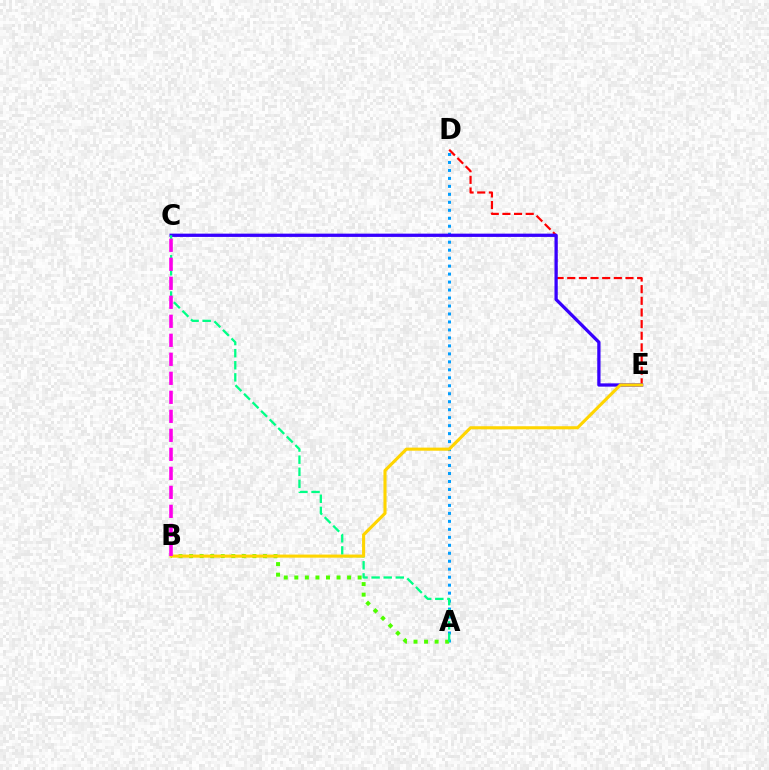{('D', 'E'): [{'color': '#ff0000', 'line_style': 'dashed', 'thickness': 1.58}], ('A', 'D'): [{'color': '#009eff', 'line_style': 'dotted', 'thickness': 2.17}], ('A', 'B'): [{'color': '#4fff00', 'line_style': 'dotted', 'thickness': 2.87}], ('C', 'E'): [{'color': '#3700ff', 'line_style': 'solid', 'thickness': 2.35}], ('A', 'C'): [{'color': '#00ff86', 'line_style': 'dashed', 'thickness': 1.64}], ('B', 'E'): [{'color': '#ffd500', 'line_style': 'solid', 'thickness': 2.23}], ('B', 'C'): [{'color': '#ff00ed', 'line_style': 'dashed', 'thickness': 2.58}]}